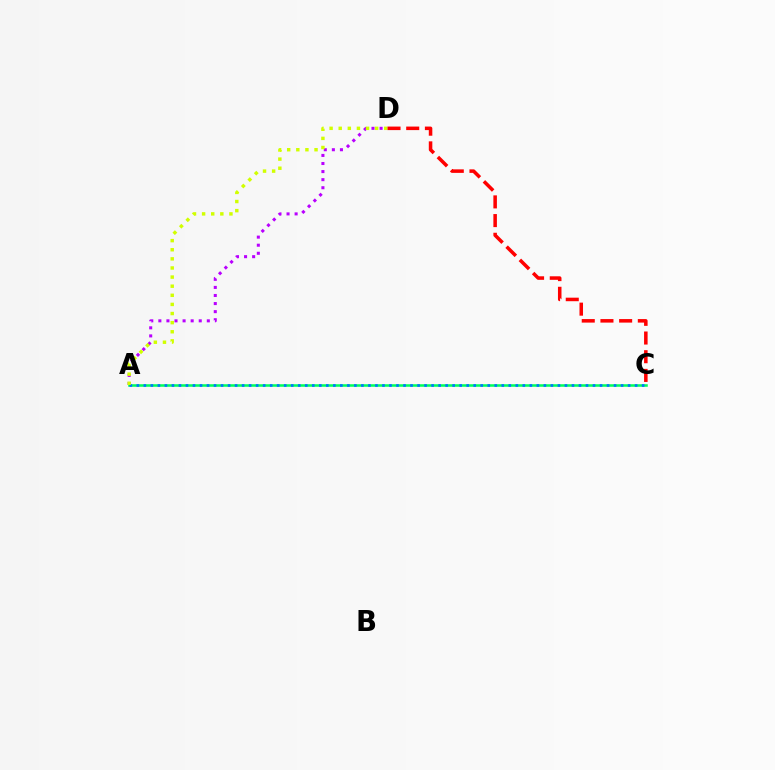{('A', 'C'): [{'color': '#00ff5c', 'line_style': 'solid', 'thickness': 1.84}, {'color': '#0074ff', 'line_style': 'dotted', 'thickness': 1.91}], ('A', 'D'): [{'color': '#b900ff', 'line_style': 'dotted', 'thickness': 2.19}, {'color': '#d1ff00', 'line_style': 'dotted', 'thickness': 2.48}], ('C', 'D'): [{'color': '#ff0000', 'line_style': 'dashed', 'thickness': 2.54}]}